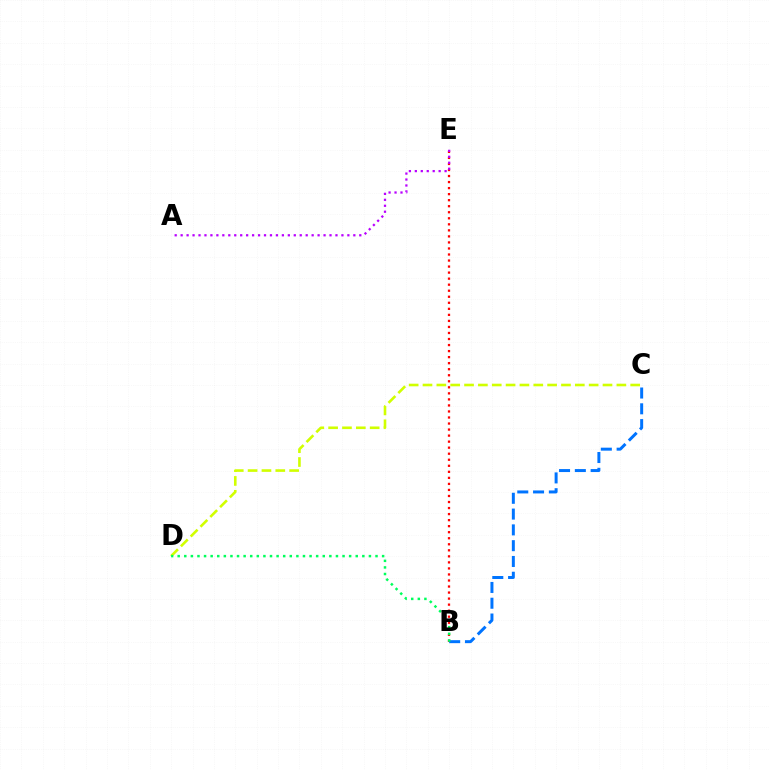{('B', 'E'): [{'color': '#ff0000', 'line_style': 'dotted', 'thickness': 1.64}], ('B', 'C'): [{'color': '#0074ff', 'line_style': 'dashed', 'thickness': 2.15}], ('A', 'E'): [{'color': '#b900ff', 'line_style': 'dotted', 'thickness': 1.62}], ('C', 'D'): [{'color': '#d1ff00', 'line_style': 'dashed', 'thickness': 1.88}], ('B', 'D'): [{'color': '#00ff5c', 'line_style': 'dotted', 'thickness': 1.79}]}